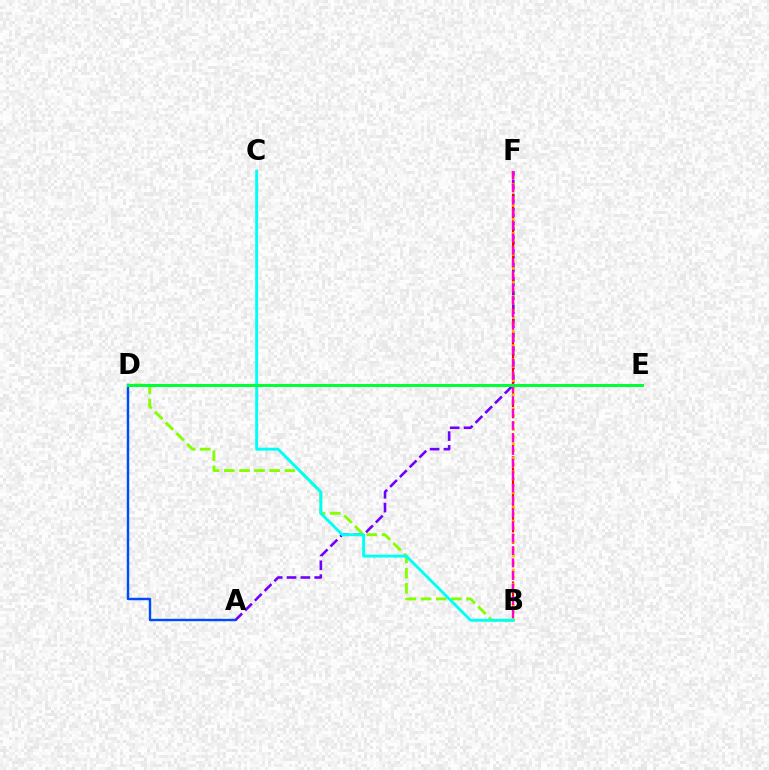{('A', 'F'): [{'color': '#7200ff', 'line_style': 'dashed', 'thickness': 1.88}], ('B', 'D'): [{'color': '#84ff00', 'line_style': 'dashed', 'thickness': 2.06}], ('B', 'F'): [{'color': '#ff0000', 'line_style': 'dashed', 'thickness': 1.55}, {'color': '#ffbd00', 'line_style': 'dotted', 'thickness': 1.91}, {'color': '#ff00cf', 'line_style': 'dashed', 'thickness': 1.7}], ('B', 'C'): [{'color': '#00fff6', 'line_style': 'solid', 'thickness': 2.09}], ('A', 'D'): [{'color': '#004bff', 'line_style': 'solid', 'thickness': 1.75}], ('D', 'E'): [{'color': '#00ff39', 'line_style': 'solid', 'thickness': 2.16}]}